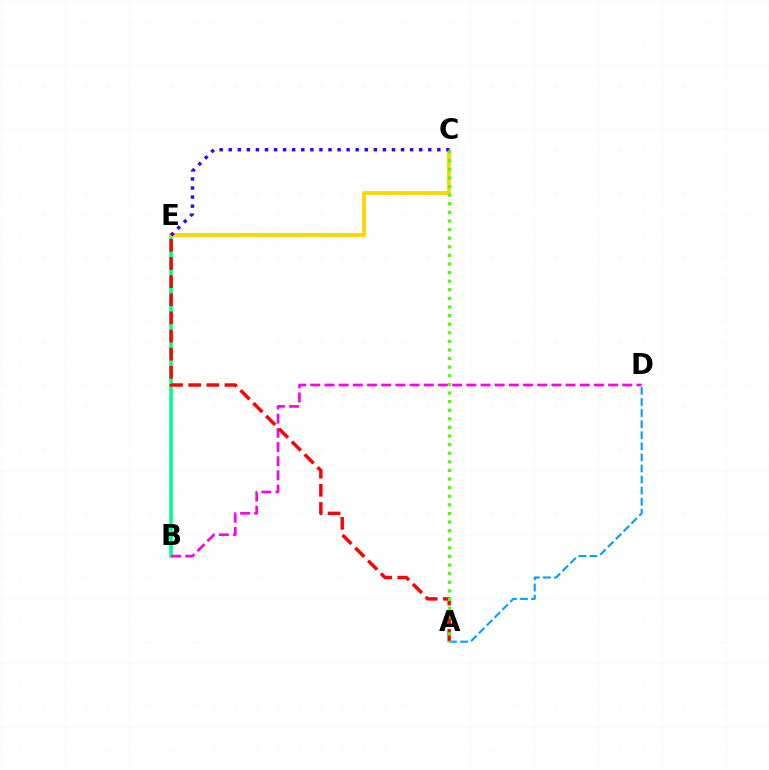{('B', 'E'): [{'color': '#00ff86', 'line_style': 'solid', 'thickness': 2.56}], ('C', 'E'): [{'color': '#ffd500', 'line_style': 'solid', 'thickness': 2.76}, {'color': '#3700ff', 'line_style': 'dotted', 'thickness': 2.46}], ('A', 'D'): [{'color': '#009eff', 'line_style': 'dashed', 'thickness': 1.51}], ('B', 'D'): [{'color': '#ff00ed', 'line_style': 'dashed', 'thickness': 1.93}], ('A', 'E'): [{'color': '#ff0000', 'line_style': 'dashed', 'thickness': 2.46}], ('A', 'C'): [{'color': '#4fff00', 'line_style': 'dotted', 'thickness': 2.34}]}